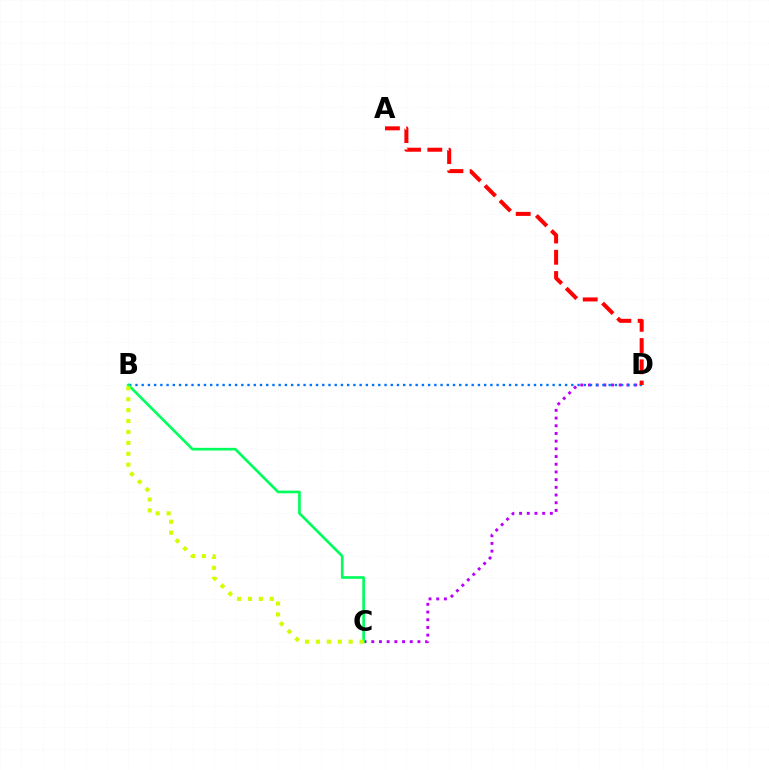{('C', 'D'): [{'color': '#b900ff', 'line_style': 'dotted', 'thickness': 2.09}], ('B', 'D'): [{'color': '#0074ff', 'line_style': 'dotted', 'thickness': 1.69}], ('B', 'C'): [{'color': '#00ff5c', 'line_style': 'solid', 'thickness': 1.92}, {'color': '#d1ff00', 'line_style': 'dotted', 'thickness': 2.96}], ('A', 'D'): [{'color': '#ff0000', 'line_style': 'dashed', 'thickness': 2.89}]}